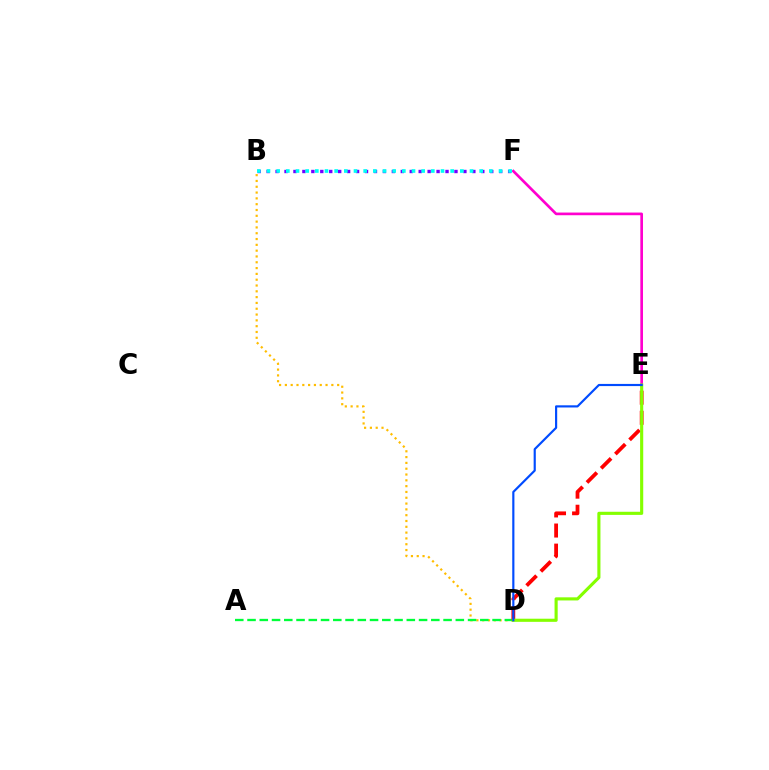{('B', 'D'): [{'color': '#ffbd00', 'line_style': 'dotted', 'thickness': 1.58}], ('E', 'F'): [{'color': '#ff00cf', 'line_style': 'solid', 'thickness': 1.92}], ('A', 'D'): [{'color': '#00ff39', 'line_style': 'dashed', 'thickness': 1.66}], ('B', 'F'): [{'color': '#7200ff', 'line_style': 'dotted', 'thickness': 2.43}, {'color': '#00fff6', 'line_style': 'dotted', 'thickness': 2.63}], ('D', 'E'): [{'color': '#ff0000', 'line_style': 'dashed', 'thickness': 2.73}, {'color': '#84ff00', 'line_style': 'solid', 'thickness': 2.25}, {'color': '#004bff', 'line_style': 'solid', 'thickness': 1.56}]}